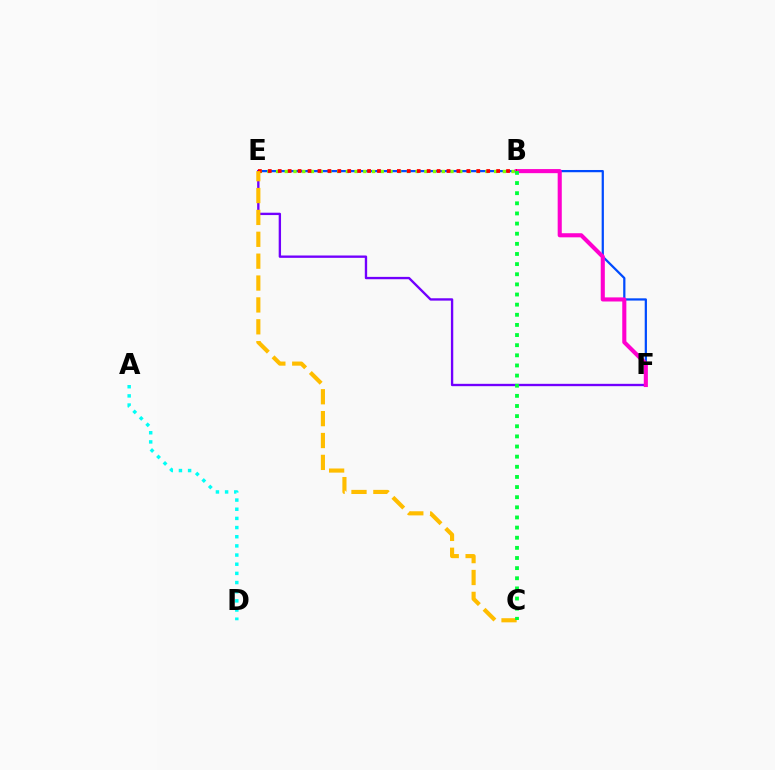{('E', 'F'): [{'color': '#004bff', 'line_style': 'solid', 'thickness': 1.61}, {'color': '#7200ff', 'line_style': 'solid', 'thickness': 1.69}], ('B', 'F'): [{'color': '#ff00cf', 'line_style': 'solid', 'thickness': 2.95}], ('A', 'D'): [{'color': '#00fff6', 'line_style': 'dotted', 'thickness': 2.49}], ('B', 'E'): [{'color': '#84ff00', 'line_style': 'dotted', 'thickness': 2.37}, {'color': '#ff0000', 'line_style': 'dotted', 'thickness': 2.7}], ('C', 'E'): [{'color': '#ffbd00', 'line_style': 'dashed', 'thickness': 2.97}], ('B', 'C'): [{'color': '#00ff39', 'line_style': 'dotted', 'thickness': 2.75}]}